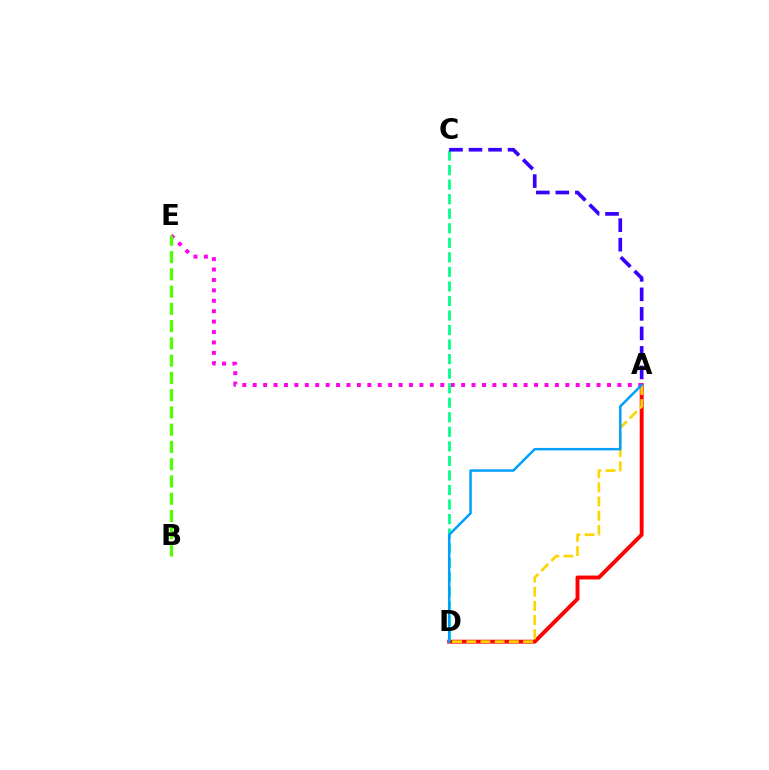{('A', 'D'): [{'color': '#ff0000', 'line_style': 'solid', 'thickness': 2.8}, {'color': '#ffd500', 'line_style': 'dashed', 'thickness': 1.93}, {'color': '#009eff', 'line_style': 'solid', 'thickness': 1.79}], ('A', 'E'): [{'color': '#ff00ed', 'line_style': 'dotted', 'thickness': 2.83}], ('C', 'D'): [{'color': '#00ff86', 'line_style': 'dashed', 'thickness': 1.98}], ('A', 'C'): [{'color': '#3700ff', 'line_style': 'dashed', 'thickness': 2.65}], ('B', 'E'): [{'color': '#4fff00', 'line_style': 'dashed', 'thickness': 2.34}]}